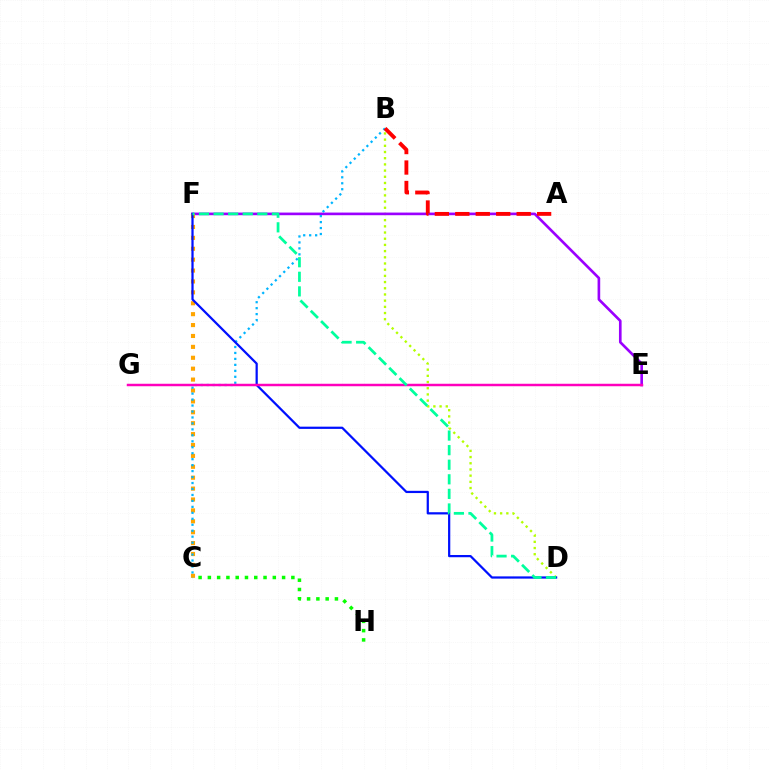{('B', 'D'): [{'color': '#b3ff00', 'line_style': 'dotted', 'thickness': 1.68}], ('E', 'F'): [{'color': '#9b00ff', 'line_style': 'solid', 'thickness': 1.91}], ('C', 'F'): [{'color': '#ffa500', 'line_style': 'dotted', 'thickness': 2.96}], ('B', 'C'): [{'color': '#00b5ff', 'line_style': 'dotted', 'thickness': 1.62}], ('C', 'H'): [{'color': '#08ff00', 'line_style': 'dotted', 'thickness': 2.52}], ('A', 'B'): [{'color': '#ff0000', 'line_style': 'dashed', 'thickness': 2.78}], ('D', 'F'): [{'color': '#0010ff', 'line_style': 'solid', 'thickness': 1.61}, {'color': '#00ff9d', 'line_style': 'dashed', 'thickness': 1.98}], ('E', 'G'): [{'color': '#ff00bd', 'line_style': 'solid', 'thickness': 1.78}]}